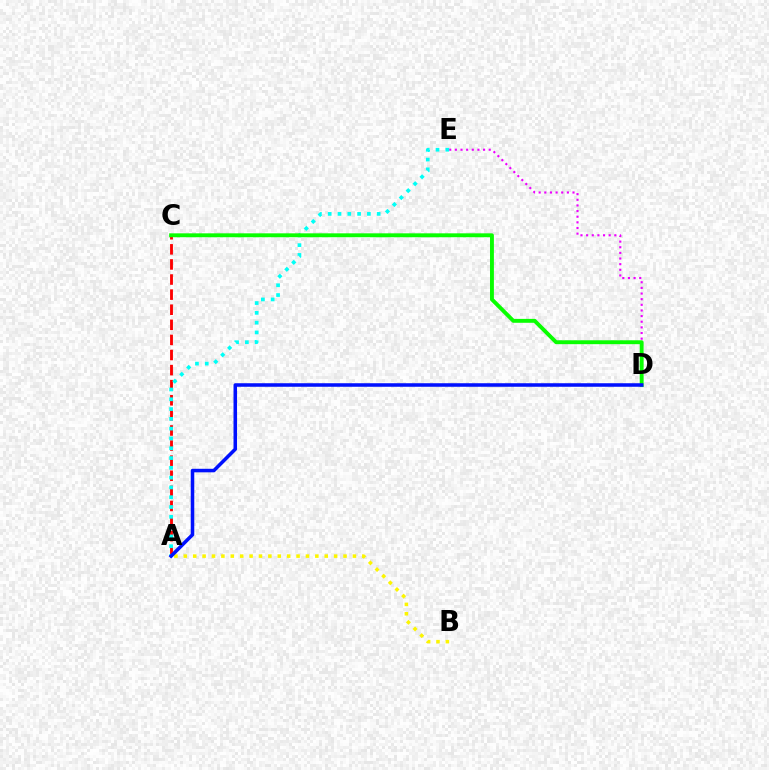{('D', 'E'): [{'color': '#ee00ff', 'line_style': 'dotted', 'thickness': 1.53}], ('A', 'C'): [{'color': '#ff0000', 'line_style': 'dashed', 'thickness': 2.05}], ('A', 'E'): [{'color': '#00fff6', 'line_style': 'dotted', 'thickness': 2.66}], ('A', 'B'): [{'color': '#fcf500', 'line_style': 'dotted', 'thickness': 2.55}], ('C', 'D'): [{'color': '#08ff00', 'line_style': 'solid', 'thickness': 2.8}], ('A', 'D'): [{'color': '#0010ff', 'line_style': 'solid', 'thickness': 2.54}]}